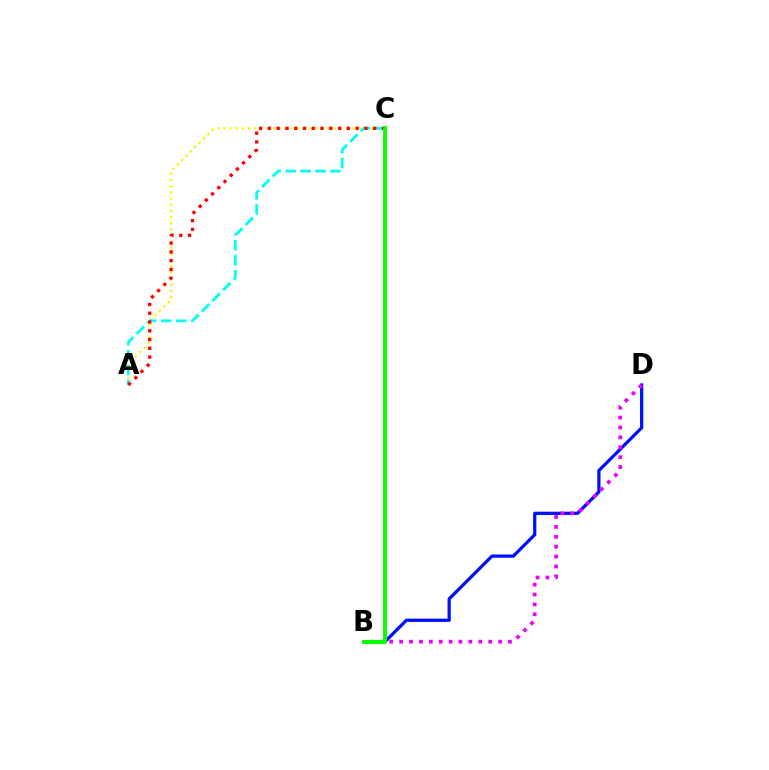{('B', 'D'): [{'color': '#0010ff', 'line_style': 'solid', 'thickness': 2.34}, {'color': '#ee00ff', 'line_style': 'dotted', 'thickness': 2.69}], ('A', 'C'): [{'color': '#fcf500', 'line_style': 'dotted', 'thickness': 1.67}, {'color': '#00fff6', 'line_style': 'dashed', 'thickness': 2.03}, {'color': '#ff0000', 'line_style': 'dotted', 'thickness': 2.38}], ('B', 'C'): [{'color': '#08ff00', 'line_style': 'solid', 'thickness': 2.82}]}